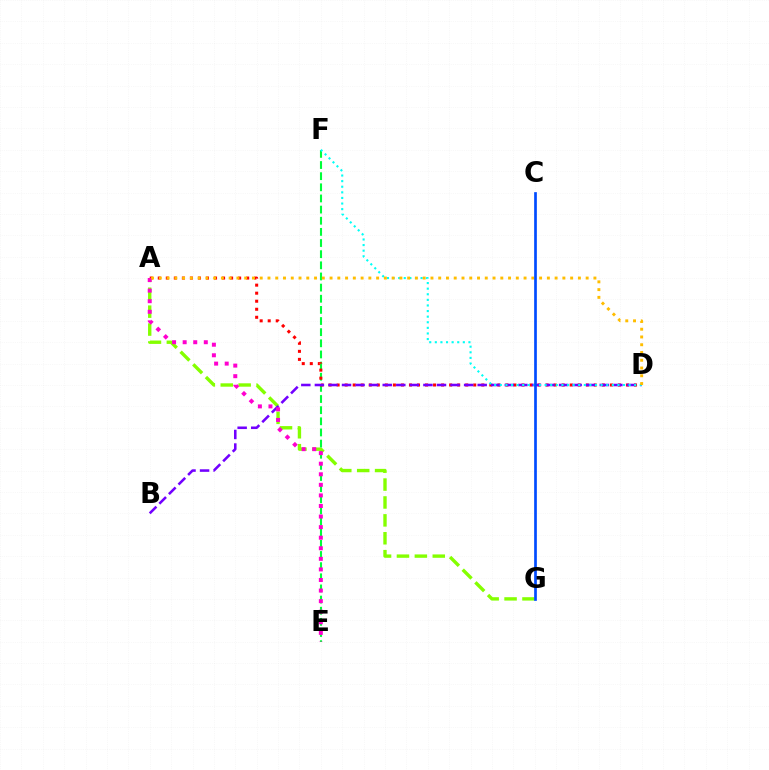{('A', 'G'): [{'color': '#84ff00', 'line_style': 'dashed', 'thickness': 2.43}], ('E', 'F'): [{'color': '#00ff39', 'line_style': 'dashed', 'thickness': 1.51}], ('A', 'D'): [{'color': '#ff0000', 'line_style': 'dotted', 'thickness': 2.18}, {'color': '#ffbd00', 'line_style': 'dotted', 'thickness': 2.11}], ('B', 'D'): [{'color': '#7200ff', 'line_style': 'dashed', 'thickness': 1.84}], ('D', 'F'): [{'color': '#00fff6', 'line_style': 'dotted', 'thickness': 1.52}], ('A', 'E'): [{'color': '#ff00cf', 'line_style': 'dotted', 'thickness': 2.87}], ('C', 'G'): [{'color': '#004bff', 'line_style': 'solid', 'thickness': 1.94}]}